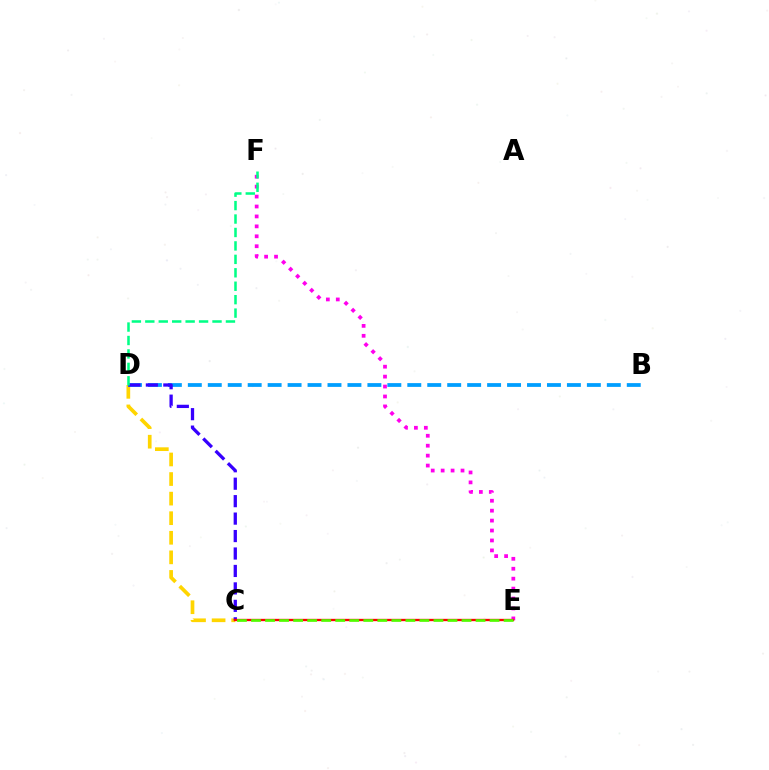{('E', 'F'): [{'color': '#ff00ed', 'line_style': 'dotted', 'thickness': 2.7}], ('C', 'D'): [{'color': '#ffd500', 'line_style': 'dashed', 'thickness': 2.66}, {'color': '#3700ff', 'line_style': 'dashed', 'thickness': 2.37}], ('B', 'D'): [{'color': '#009eff', 'line_style': 'dashed', 'thickness': 2.71}], ('C', 'E'): [{'color': '#ff0000', 'line_style': 'solid', 'thickness': 1.67}, {'color': '#4fff00', 'line_style': 'dashed', 'thickness': 1.91}], ('D', 'F'): [{'color': '#00ff86', 'line_style': 'dashed', 'thickness': 1.83}]}